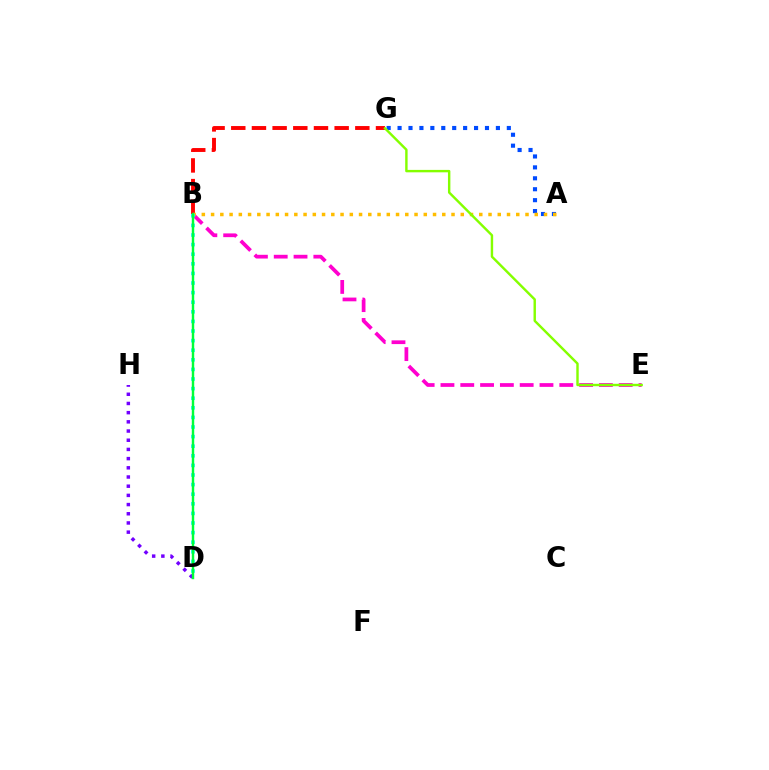{('D', 'H'): [{'color': '#7200ff', 'line_style': 'dotted', 'thickness': 2.5}], ('B', 'G'): [{'color': '#ff0000', 'line_style': 'dashed', 'thickness': 2.81}], ('B', 'E'): [{'color': '#ff00cf', 'line_style': 'dashed', 'thickness': 2.69}], ('A', 'G'): [{'color': '#004bff', 'line_style': 'dotted', 'thickness': 2.97}], ('A', 'B'): [{'color': '#ffbd00', 'line_style': 'dotted', 'thickness': 2.51}], ('E', 'G'): [{'color': '#84ff00', 'line_style': 'solid', 'thickness': 1.74}], ('B', 'D'): [{'color': '#00fff6', 'line_style': 'dotted', 'thickness': 2.61}, {'color': '#00ff39', 'line_style': 'solid', 'thickness': 1.75}]}